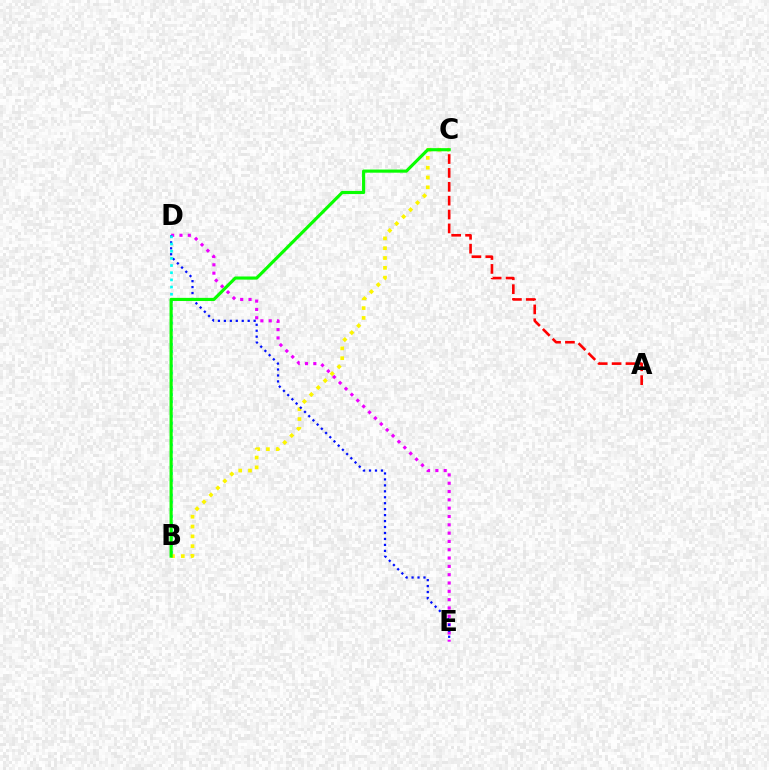{('B', 'C'): [{'color': '#fcf500', 'line_style': 'dotted', 'thickness': 2.67}, {'color': '#08ff00', 'line_style': 'solid', 'thickness': 2.26}], ('D', 'E'): [{'color': '#ee00ff', 'line_style': 'dotted', 'thickness': 2.26}, {'color': '#0010ff', 'line_style': 'dotted', 'thickness': 1.62}], ('B', 'D'): [{'color': '#00fff6', 'line_style': 'dotted', 'thickness': 1.95}], ('A', 'C'): [{'color': '#ff0000', 'line_style': 'dashed', 'thickness': 1.89}]}